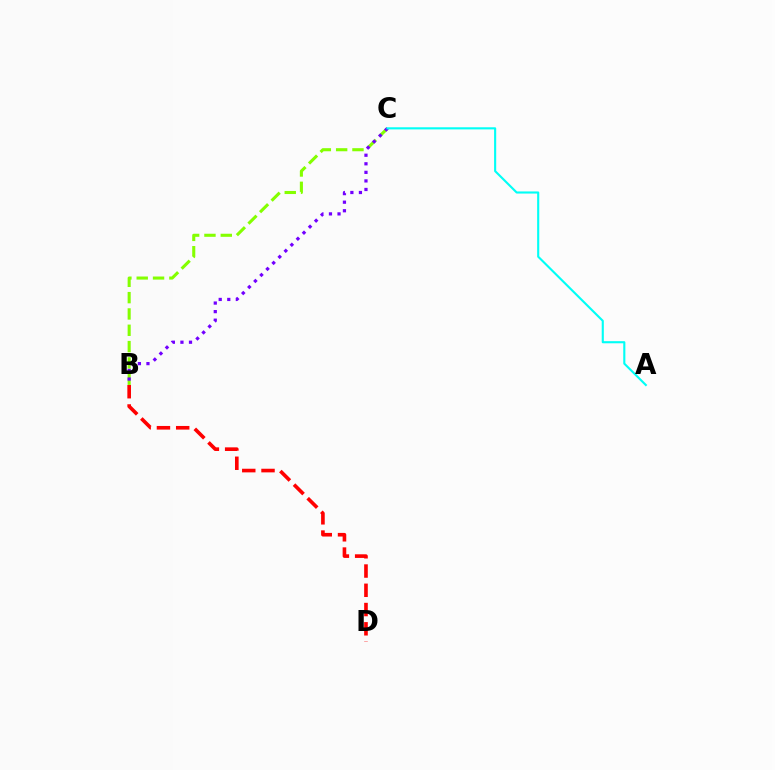{('B', 'C'): [{'color': '#84ff00', 'line_style': 'dashed', 'thickness': 2.22}, {'color': '#7200ff', 'line_style': 'dotted', 'thickness': 2.33}], ('B', 'D'): [{'color': '#ff0000', 'line_style': 'dashed', 'thickness': 2.62}], ('A', 'C'): [{'color': '#00fff6', 'line_style': 'solid', 'thickness': 1.52}]}